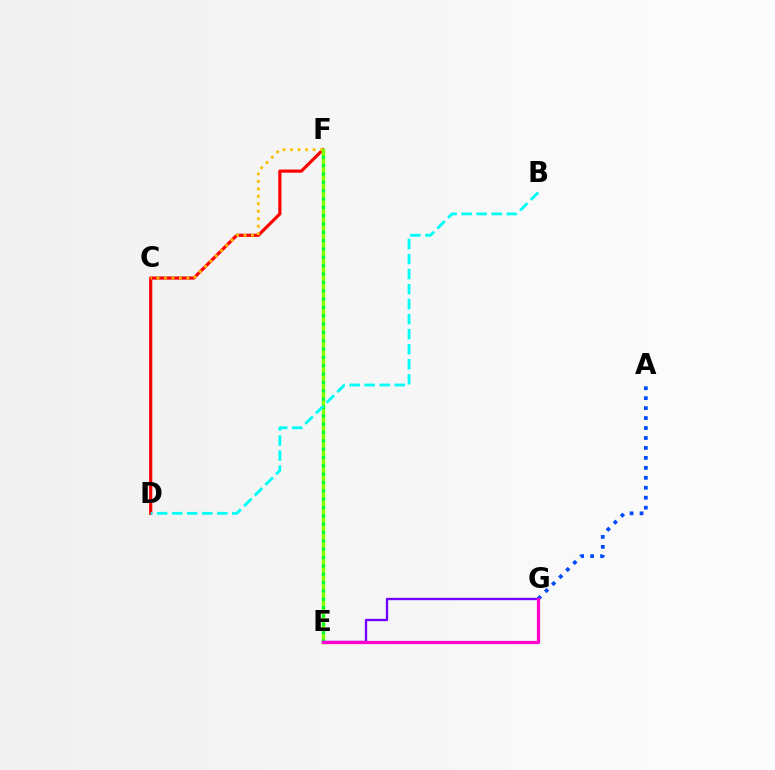{('D', 'F'): [{'color': '#ff0000', 'line_style': 'solid', 'thickness': 2.29}], ('C', 'F'): [{'color': '#ffbd00', 'line_style': 'dotted', 'thickness': 2.03}], ('E', 'F'): [{'color': '#84ff00', 'line_style': 'solid', 'thickness': 2.49}, {'color': '#00ff39', 'line_style': 'dotted', 'thickness': 2.27}], ('A', 'G'): [{'color': '#004bff', 'line_style': 'dotted', 'thickness': 2.7}], ('E', 'G'): [{'color': '#7200ff', 'line_style': 'solid', 'thickness': 1.69}, {'color': '#ff00cf', 'line_style': 'solid', 'thickness': 2.33}], ('B', 'D'): [{'color': '#00fff6', 'line_style': 'dashed', 'thickness': 2.04}]}